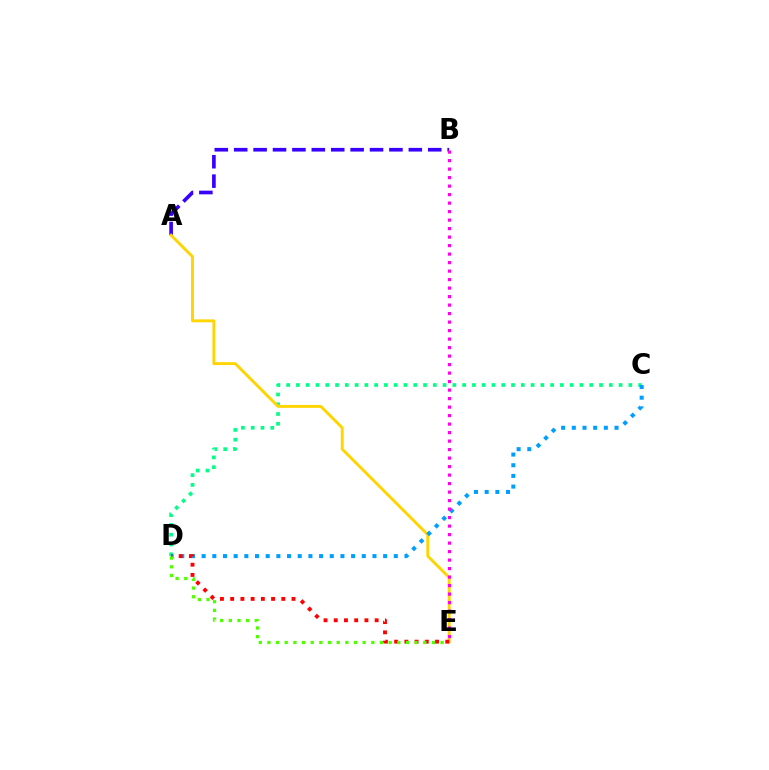{('C', 'D'): [{'color': '#00ff86', 'line_style': 'dotted', 'thickness': 2.66}, {'color': '#009eff', 'line_style': 'dotted', 'thickness': 2.9}], ('A', 'B'): [{'color': '#3700ff', 'line_style': 'dashed', 'thickness': 2.64}], ('A', 'E'): [{'color': '#ffd500', 'line_style': 'solid', 'thickness': 2.09}], ('D', 'E'): [{'color': '#ff0000', 'line_style': 'dotted', 'thickness': 2.78}, {'color': '#4fff00', 'line_style': 'dotted', 'thickness': 2.35}], ('B', 'E'): [{'color': '#ff00ed', 'line_style': 'dotted', 'thickness': 2.31}]}